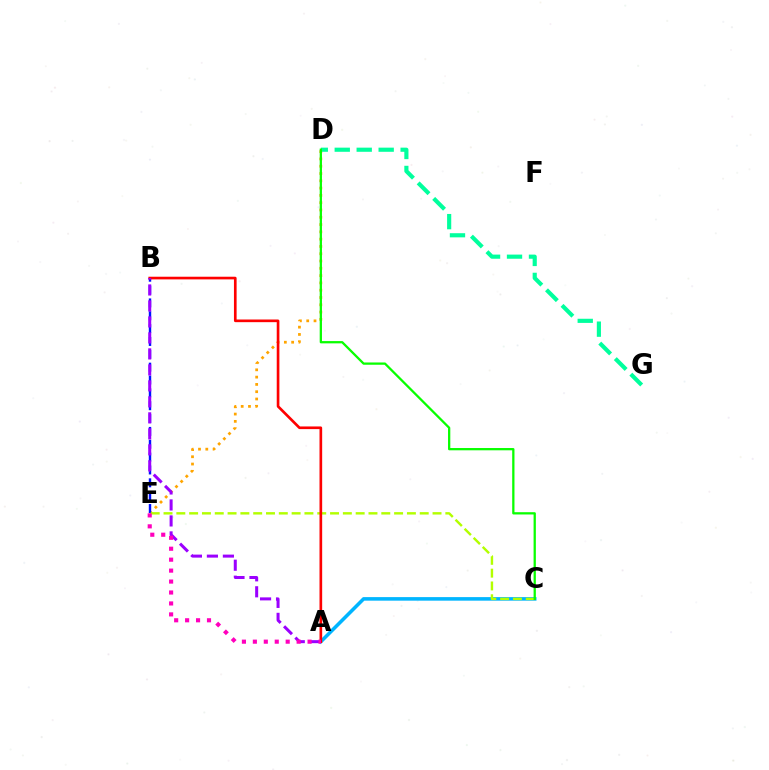{('D', 'E'): [{'color': '#ffa500', 'line_style': 'dotted', 'thickness': 1.98}], ('B', 'E'): [{'color': '#0010ff', 'line_style': 'dashed', 'thickness': 1.75}], ('A', 'C'): [{'color': '#00b5ff', 'line_style': 'solid', 'thickness': 2.56}], ('C', 'E'): [{'color': '#b3ff00', 'line_style': 'dashed', 'thickness': 1.74}], ('A', 'B'): [{'color': '#ff0000', 'line_style': 'solid', 'thickness': 1.92}, {'color': '#9b00ff', 'line_style': 'dashed', 'thickness': 2.17}], ('D', 'G'): [{'color': '#00ff9d', 'line_style': 'dashed', 'thickness': 2.98}], ('A', 'E'): [{'color': '#ff00bd', 'line_style': 'dotted', 'thickness': 2.97}], ('C', 'D'): [{'color': '#08ff00', 'line_style': 'solid', 'thickness': 1.64}]}